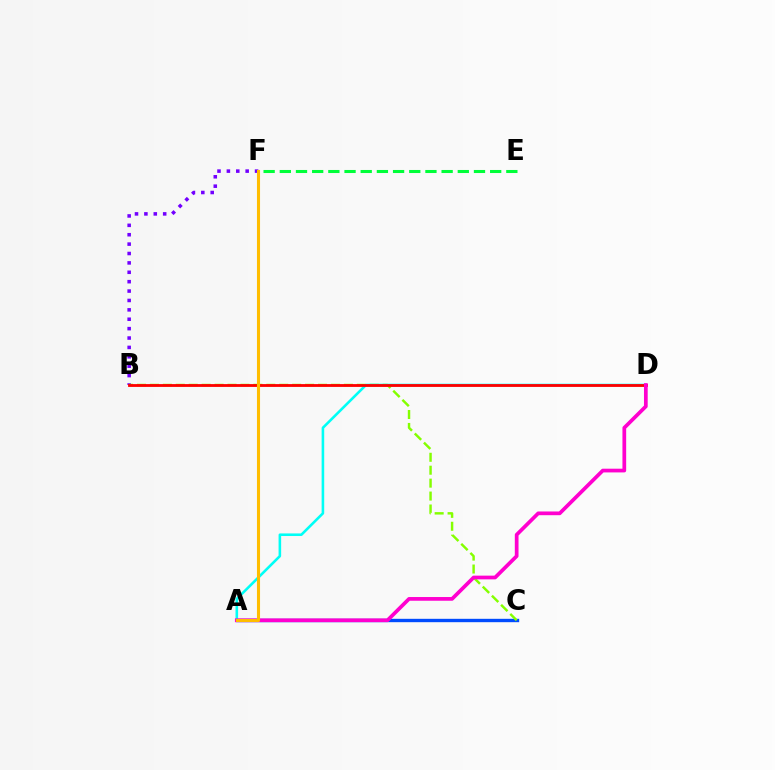{('A', 'C'): [{'color': '#004bff', 'line_style': 'solid', 'thickness': 2.42}], ('B', 'F'): [{'color': '#7200ff', 'line_style': 'dotted', 'thickness': 2.55}], ('B', 'C'): [{'color': '#84ff00', 'line_style': 'dashed', 'thickness': 1.76}], ('E', 'F'): [{'color': '#00ff39', 'line_style': 'dashed', 'thickness': 2.2}], ('A', 'D'): [{'color': '#00fff6', 'line_style': 'solid', 'thickness': 1.86}, {'color': '#ff00cf', 'line_style': 'solid', 'thickness': 2.68}], ('B', 'D'): [{'color': '#ff0000', 'line_style': 'solid', 'thickness': 2.03}], ('A', 'F'): [{'color': '#ffbd00', 'line_style': 'solid', 'thickness': 2.22}]}